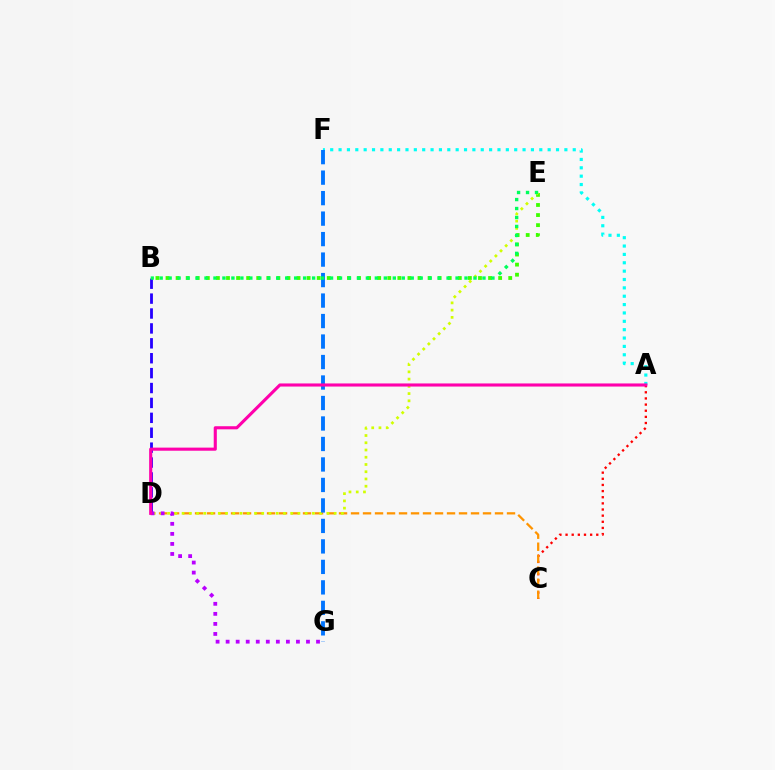{('A', 'F'): [{'color': '#00fff6', 'line_style': 'dotted', 'thickness': 2.27}], ('A', 'C'): [{'color': '#ff0000', 'line_style': 'dotted', 'thickness': 1.67}], ('C', 'D'): [{'color': '#ff9400', 'line_style': 'dashed', 'thickness': 1.63}], ('B', 'E'): [{'color': '#3dff00', 'line_style': 'dotted', 'thickness': 2.74}, {'color': '#00ff5c', 'line_style': 'dotted', 'thickness': 2.44}], ('B', 'D'): [{'color': '#2500ff', 'line_style': 'dashed', 'thickness': 2.02}], ('D', 'E'): [{'color': '#d1ff00', 'line_style': 'dotted', 'thickness': 1.97}], ('F', 'G'): [{'color': '#0074ff', 'line_style': 'dashed', 'thickness': 2.78}], ('D', 'G'): [{'color': '#b900ff', 'line_style': 'dotted', 'thickness': 2.73}], ('A', 'D'): [{'color': '#ff00ac', 'line_style': 'solid', 'thickness': 2.23}]}